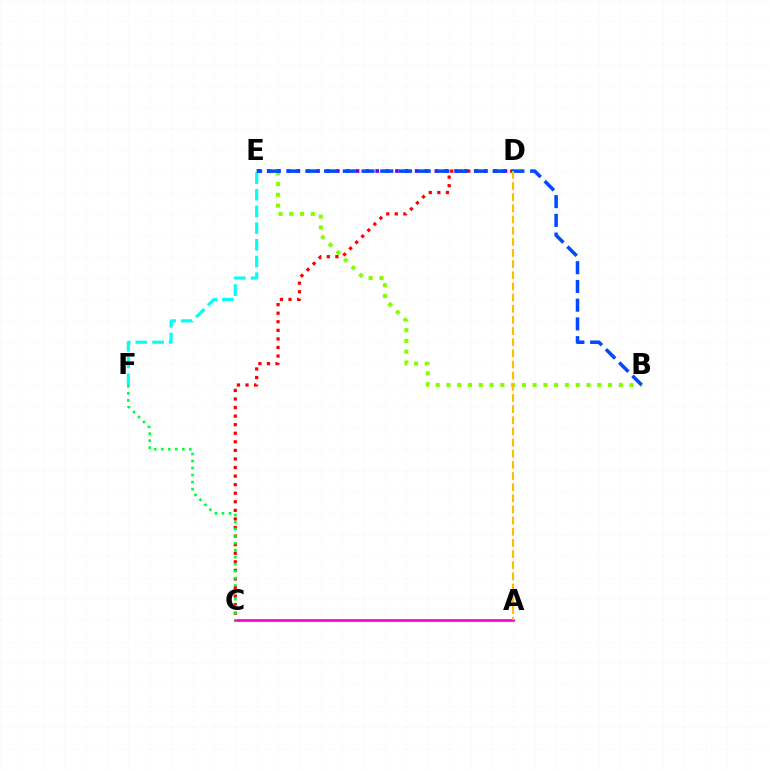{('B', 'E'): [{'color': '#84ff00', 'line_style': 'dotted', 'thickness': 2.93}, {'color': '#004bff', 'line_style': 'dashed', 'thickness': 2.54}], ('D', 'E'): [{'color': '#7200ff', 'line_style': 'dotted', 'thickness': 2.68}], ('A', 'C'): [{'color': '#ff00cf', 'line_style': 'solid', 'thickness': 1.95}], ('C', 'D'): [{'color': '#ff0000', 'line_style': 'dotted', 'thickness': 2.33}], ('E', 'F'): [{'color': '#00fff6', 'line_style': 'dashed', 'thickness': 2.27}], ('A', 'D'): [{'color': '#ffbd00', 'line_style': 'dashed', 'thickness': 1.52}], ('C', 'F'): [{'color': '#00ff39', 'line_style': 'dotted', 'thickness': 1.91}]}